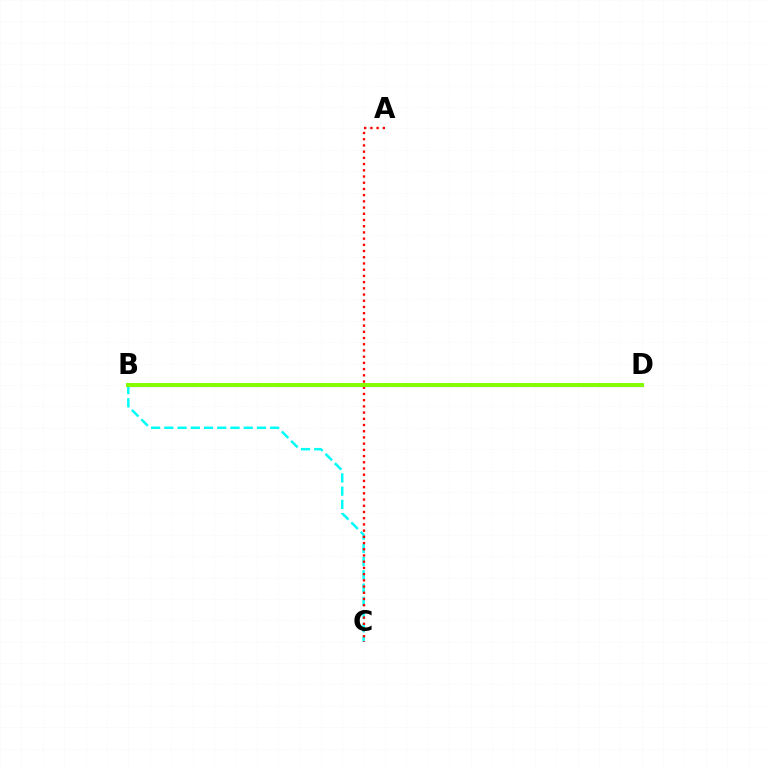{('B', 'C'): [{'color': '#00fff6', 'line_style': 'dashed', 'thickness': 1.8}], ('A', 'C'): [{'color': '#ff0000', 'line_style': 'dotted', 'thickness': 1.69}], ('B', 'D'): [{'color': '#7200ff', 'line_style': 'solid', 'thickness': 2.24}, {'color': '#84ff00', 'line_style': 'solid', 'thickness': 2.86}]}